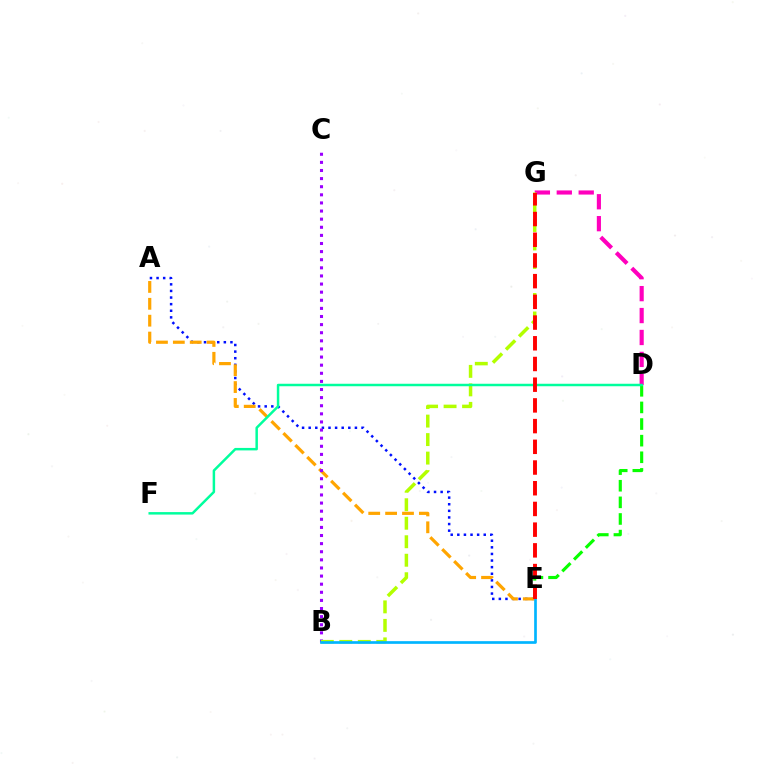{('A', 'E'): [{'color': '#0010ff', 'line_style': 'dotted', 'thickness': 1.79}, {'color': '#ffa500', 'line_style': 'dashed', 'thickness': 2.29}], ('D', 'G'): [{'color': '#ff00bd', 'line_style': 'dashed', 'thickness': 2.98}], ('D', 'E'): [{'color': '#08ff00', 'line_style': 'dashed', 'thickness': 2.26}], ('B', 'C'): [{'color': '#9b00ff', 'line_style': 'dotted', 'thickness': 2.2}], ('B', 'G'): [{'color': '#b3ff00', 'line_style': 'dashed', 'thickness': 2.51}], ('D', 'F'): [{'color': '#00ff9d', 'line_style': 'solid', 'thickness': 1.79}], ('B', 'E'): [{'color': '#00b5ff', 'line_style': 'solid', 'thickness': 1.93}], ('E', 'G'): [{'color': '#ff0000', 'line_style': 'dashed', 'thickness': 2.81}]}